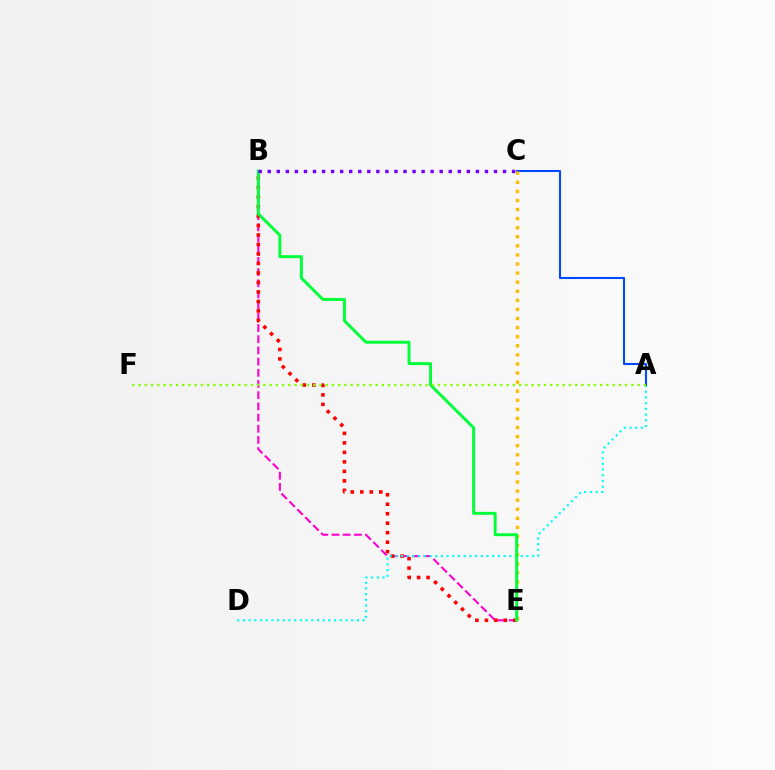{('B', 'E'): [{'color': '#ff00cf', 'line_style': 'dashed', 'thickness': 1.52}, {'color': '#ff0000', 'line_style': 'dotted', 'thickness': 2.58}, {'color': '#00ff39', 'line_style': 'solid', 'thickness': 2.12}], ('A', 'D'): [{'color': '#00fff6', 'line_style': 'dotted', 'thickness': 1.55}], ('A', 'C'): [{'color': '#004bff', 'line_style': 'solid', 'thickness': 1.51}], ('C', 'E'): [{'color': '#ffbd00', 'line_style': 'dotted', 'thickness': 2.47}], ('B', 'C'): [{'color': '#7200ff', 'line_style': 'dotted', 'thickness': 2.46}], ('A', 'F'): [{'color': '#84ff00', 'line_style': 'dotted', 'thickness': 1.69}]}